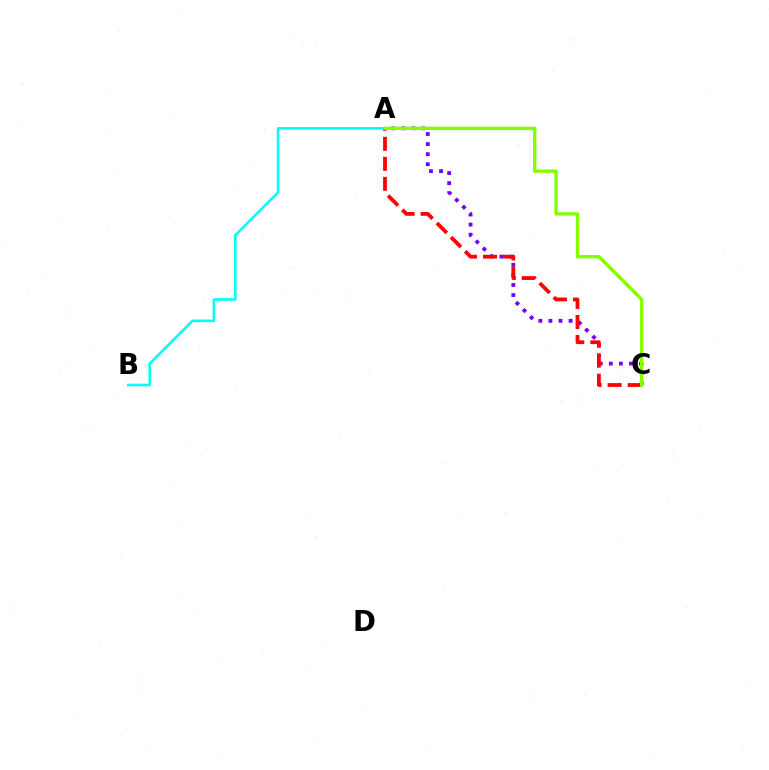{('A', 'B'): [{'color': '#00fff6', 'line_style': 'solid', 'thickness': 1.85}], ('A', 'C'): [{'color': '#7200ff', 'line_style': 'dotted', 'thickness': 2.74}, {'color': '#ff0000', 'line_style': 'dashed', 'thickness': 2.72}, {'color': '#84ff00', 'line_style': 'solid', 'thickness': 2.42}]}